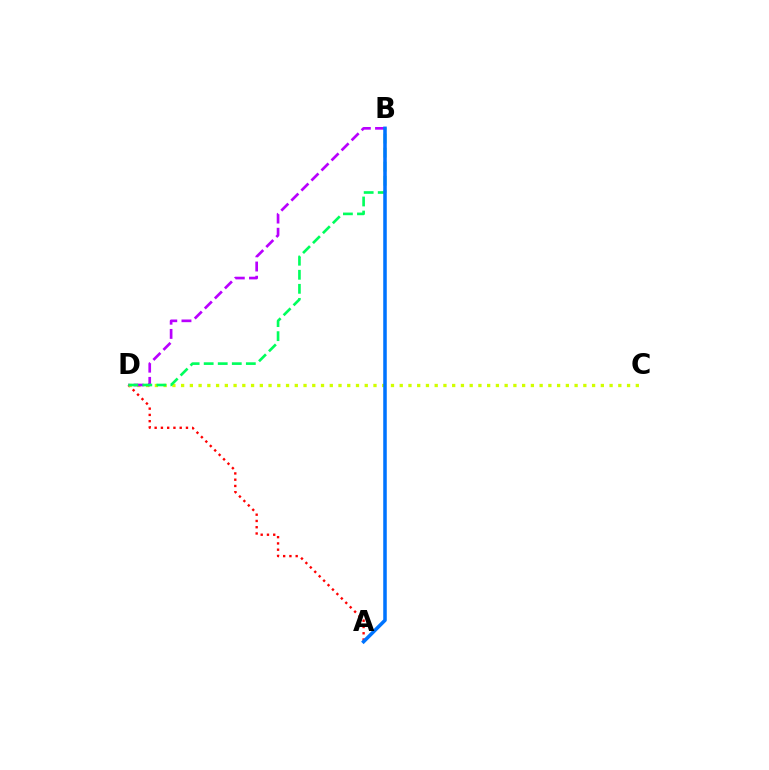{('A', 'D'): [{'color': '#ff0000', 'line_style': 'dotted', 'thickness': 1.7}], ('C', 'D'): [{'color': '#d1ff00', 'line_style': 'dotted', 'thickness': 2.38}], ('B', 'D'): [{'color': '#b900ff', 'line_style': 'dashed', 'thickness': 1.93}, {'color': '#00ff5c', 'line_style': 'dashed', 'thickness': 1.91}], ('A', 'B'): [{'color': '#0074ff', 'line_style': 'solid', 'thickness': 2.54}]}